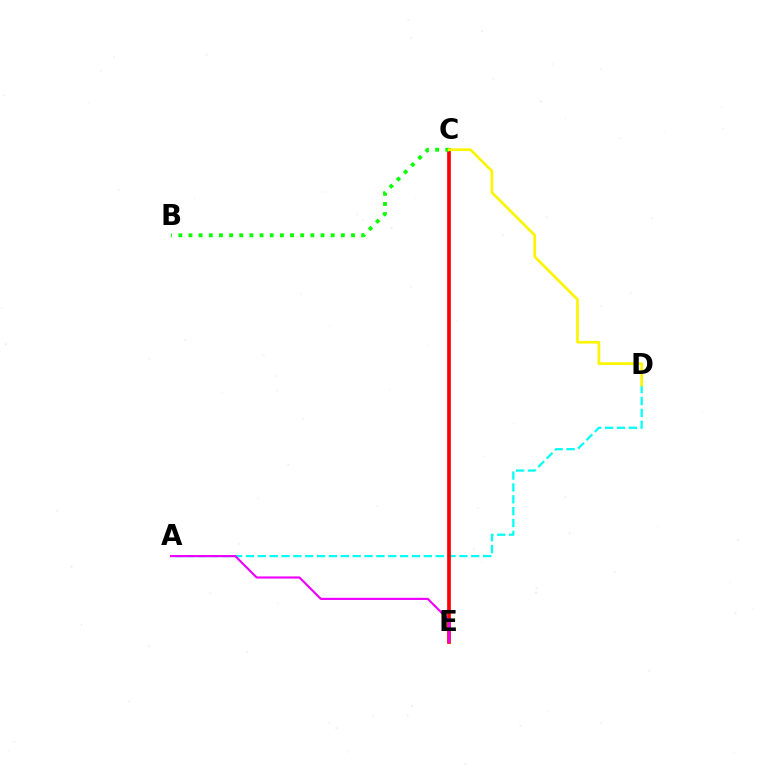{('C', 'E'): [{'color': '#0010ff', 'line_style': 'solid', 'thickness': 1.53}, {'color': '#ff0000', 'line_style': 'solid', 'thickness': 2.62}], ('A', 'D'): [{'color': '#00fff6', 'line_style': 'dashed', 'thickness': 1.61}], ('A', 'E'): [{'color': '#ee00ff', 'line_style': 'solid', 'thickness': 1.55}], ('B', 'C'): [{'color': '#08ff00', 'line_style': 'dotted', 'thickness': 2.76}], ('C', 'D'): [{'color': '#fcf500', 'line_style': 'solid', 'thickness': 1.94}]}